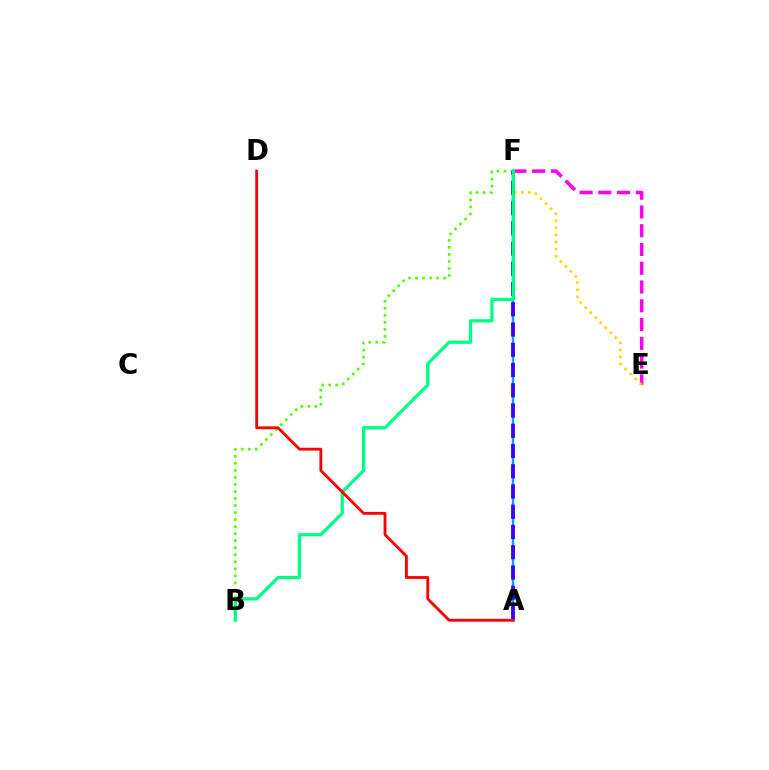{('A', 'F'): [{'color': '#009eff', 'line_style': 'solid', 'thickness': 1.74}, {'color': '#3700ff', 'line_style': 'dashed', 'thickness': 2.75}], ('E', 'F'): [{'color': '#ff00ed', 'line_style': 'dashed', 'thickness': 2.55}, {'color': '#ffd500', 'line_style': 'dotted', 'thickness': 1.92}], ('B', 'F'): [{'color': '#4fff00', 'line_style': 'dotted', 'thickness': 1.91}, {'color': '#00ff86', 'line_style': 'solid', 'thickness': 2.34}], ('A', 'D'): [{'color': '#ff0000', 'line_style': 'solid', 'thickness': 2.04}]}